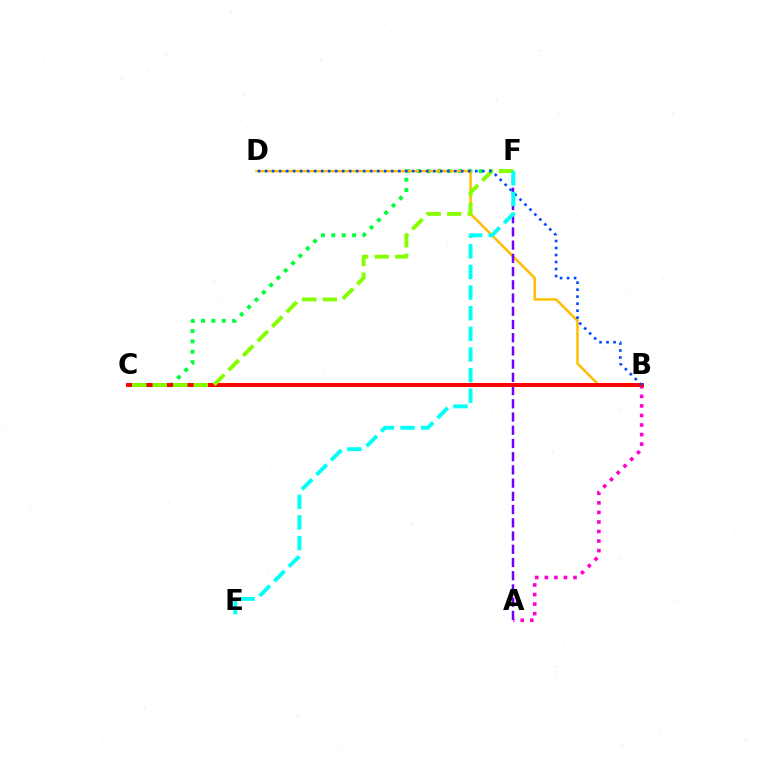{('A', 'B'): [{'color': '#ff00cf', 'line_style': 'dotted', 'thickness': 2.6}], ('C', 'F'): [{'color': '#00ff39', 'line_style': 'dotted', 'thickness': 2.82}, {'color': '#84ff00', 'line_style': 'dashed', 'thickness': 2.79}], ('B', 'D'): [{'color': '#ffbd00', 'line_style': 'solid', 'thickness': 1.8}, {'color': '#004bff', 'line_style': 'dotted', 'thickness': 1.9}], ('A', 'F'): [{'color': '#7200ff', 'line_style': 'dashed', 'thickness': 1.8}], ('B', 'C'): [{'color': '#ff0000', 'line_style': 'solid', 'thickness': 2.86}], ('E', 'F'): [{'color': '#00fff6', 'line_style': 'dashed', 'thickness': 2.8}]}